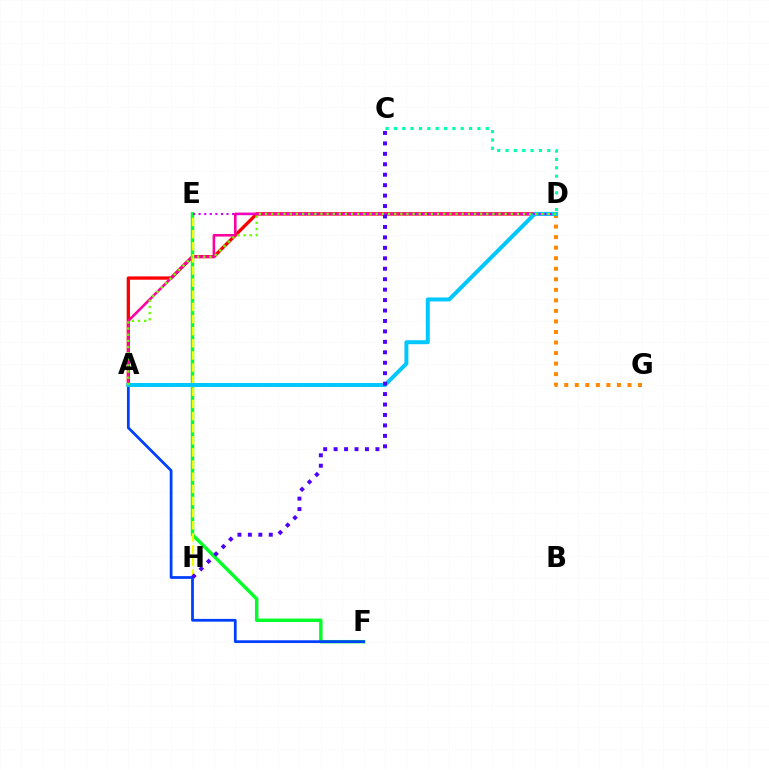{('A', 'D'): [{'color': '#ff0000', 'line_style': 'solid', 'thickness': 2.38}, {'color': '#ff00a0', 'line_style': 'solid', 'thickness': 1.87}, {'color': '#00c7ff', 'line_style': 'solid', 'thickness': 2.86}, {'color': '#66ff00', 'line_style': 'dotted', 'thickness': 1.67}], ('D', 'G'): [{'color': '#ff8800', 'line_style': 'dotted', 'thickness': 2.86}], ('E', 'F'): [{'color': '#00ff27', 'line_style': 'solid', 'thickness': 2.45}], ('E', 'H'): [{'color': '#eeff00', 'line_style': 'dashed', 'thickness': 1.65}], ('A', 'F'): [{'color': '#003fff', 'line_style': 'solid', 'thickness': 1.98}], ('C', 'D'): [{'color': '#00ffaf', 'line_style': 'dotted', 'thickness': 2.27}], ('D', 'E'): [{'color': '#d600ff', 'line_style': 'dotted', 'thickness': 1.52}], ('C', 'H'): [{'color': '#4f00ff', 'line_style': 'dotted', 'thickness': 2.84}]}